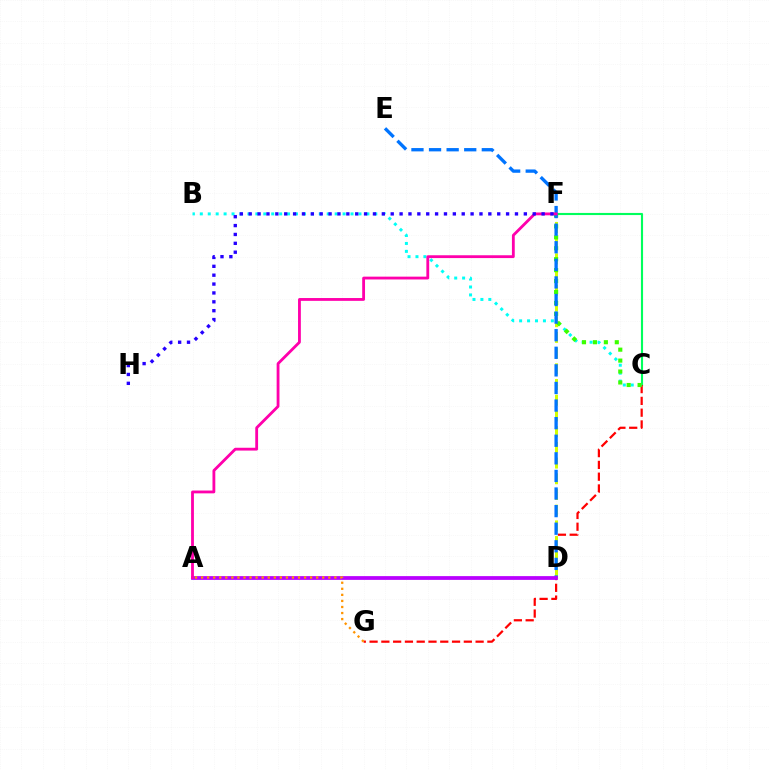{('C', 'F'): [{'color': '#00ff5c', 'line_style': 'solid', 'thickness': 1.53}, {'color': '#3dff00', 'line_style': 'dotted', 'thickness': 2.97}], ('C', 'G'): [{'color': '#ff0000', 'line_style': 'dashed', 'thickness': 1.6}], ('B', 'C'): [{'color': '#00fff6', 'line_style': 'dotted', 'thickness': 2.16}], ('D', 'F'): [{'color': '#d1ff00', 'line_style': 'dashed', 'thickness': 2.13}], ('D', 'E'): [{'color': '#0074ff', 'line_style': 'dashed', 'thickness': 2.39}], ('A', 'D'): [{'color': '#b900ff', 'line_style': 'solid', 'thickness': 2.71}], ('A', 'F'): [{'color': '#ff00ac', 'line_style': 'solid', 'thickness': 2.03}], ('F', 'H'): [{'color': '#2500ff', 'line_style': 'dotted', 'thickness': 2.41}], ('A', 'G'): [{'color': '#ff9400', 'line_style': 'dotted', 'thickness': 1.65}]}